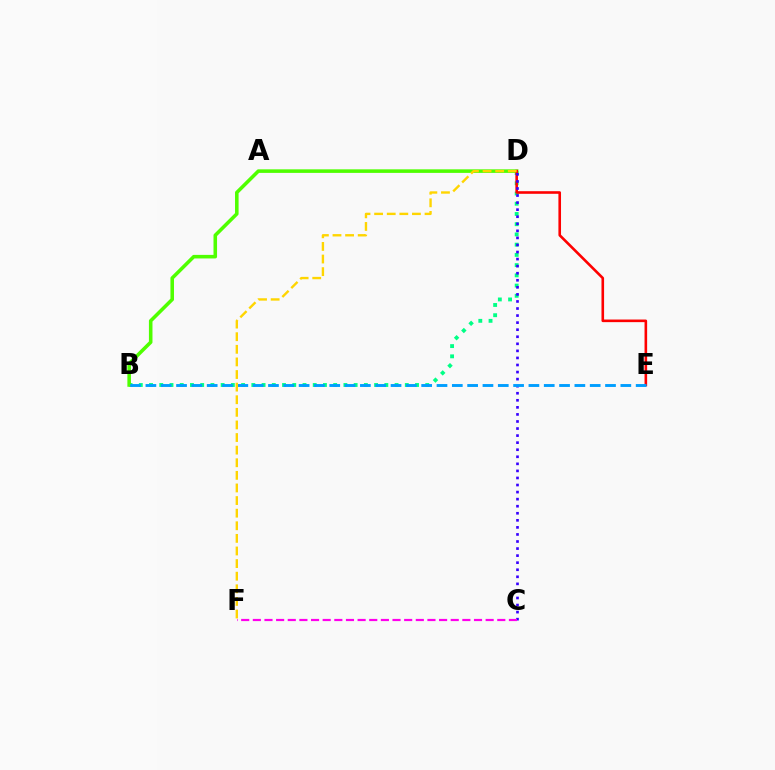{('B', 'D'): [{'color': '#00ff86', 'line_style': 'dotted', 'thickness': 2.78}, {'color': '#4fff00', 'line_style': 'solid', 'thickness': 2.56}], ('D', 'E'): [{'color': '#ff0000', 'line_style': 'solid', 'thickness': 1.88}], ('C', 'D'): [{'color': '#3700ff', 'line_style': 'dotted', 'thickness': 1.92}], ('B', 'E'): [{'color': '#009eff', 'line_style': 'dashed', 'thickness': 2.08}], ('C', 'F'): [{'color': '#ff00ed', 'line_style': 'dashed', 'thickness': 1.58}], ('D', 'F'): [{'color': '#ffd500', 'line_style': 'dashed', 'thickness': 1.71}]}